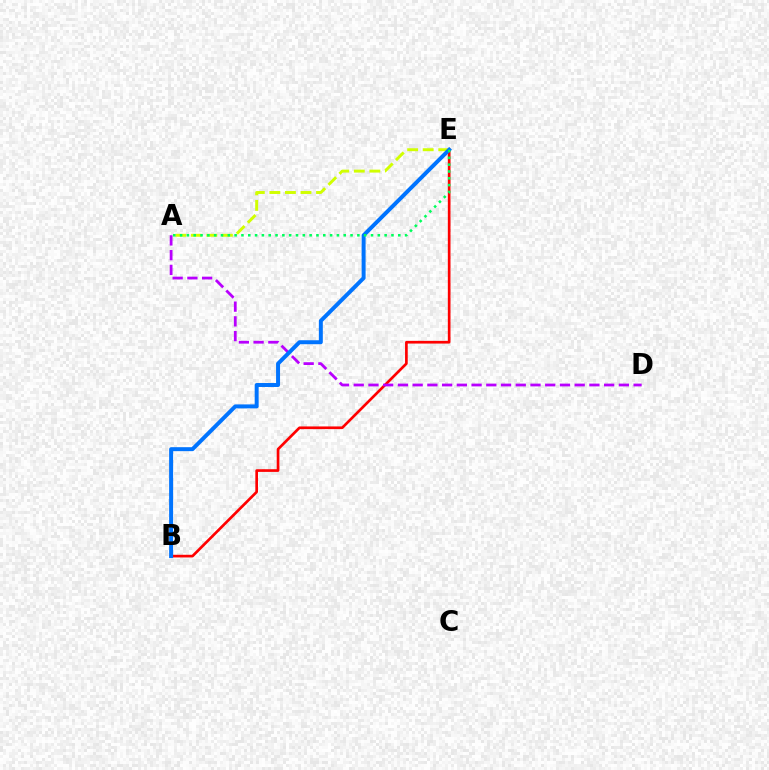{('B', 'E'): [{'color': '#ff0000', 'line_style': 'solid', 'thickness': 1.93}, {'color': '#0074ff', 'line_style': 'solid', 'thickness': 2.86}], ('A', 'E'): [{'color': '#d1ff00', 'line_style': 'dashed', 'thickness': 2.11}, {'color': '#00ff5c', 'line_style': 'dotted', 'thickness': 1.85}], ('A', 'D'): [{'color': '#b900ff', 'line_style': 'dashed', 'thickness': 2.0}]}